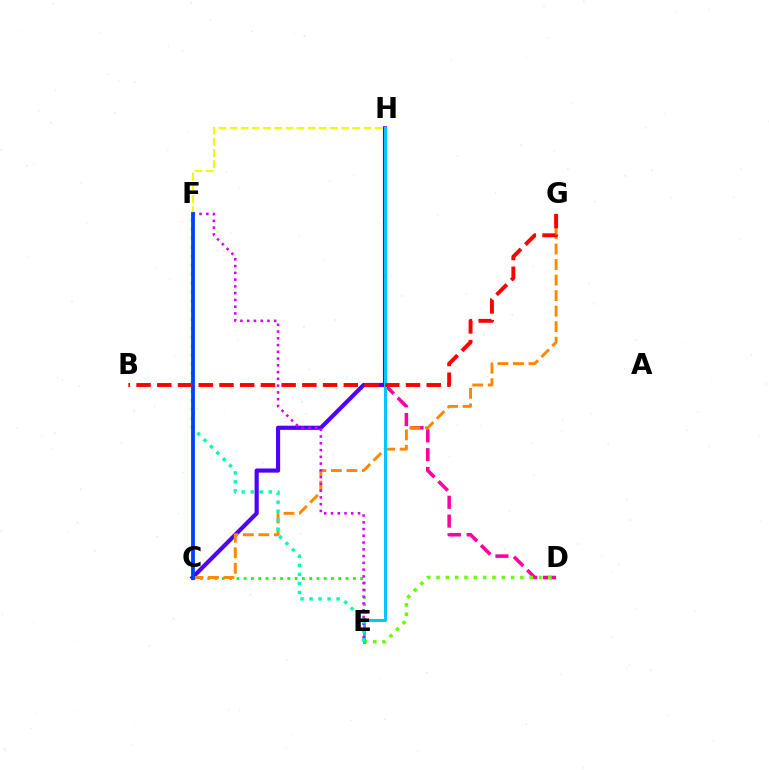{('D', 'H'): [{'color': '#ff00a0', 'line_style': 'dashed', 'thickness': 2.56}], ('D', 'E'): [{'color': '#66ff00', 'line_style': 'dotted', 'thickness': 2.53}], ('C', 'H'): [{'color': '#4f00ff', 'line_style': 'solid', 'thickness': 2.99}], ('C', 'E'): [{'color': '#00ff27', 'line_style': 'dotted', 'thickness': 1.98}], ('C', 'G'): [{'color': '#ff8800', 'line_style': 'dashed', 'thickness': 2.11}], ('E', 'H'): [{'color': '#00c7ff', 'line_style': 'solid', 'thickness': 2.17}], ('E', 'F'): [{'color': '#d600ff', 'line_style': 'dotted', 'thickness': 1.84}, {'color': '#00ffaf', 'line_style': 'dotted', 'thickness': 2.45}], ('F', 'H'): [{'color': '#eeff00', 'line_style': 'dashed', 'thickness': 1.52}], ('C', 'F'): [{'color': '#003fff', 'line_style': 'solid', 'thickness': 2.74}], ('B', 'G'): [{'color': '#ff0000', 'line_style': 'dashed', 'thickness': 2.82}]}